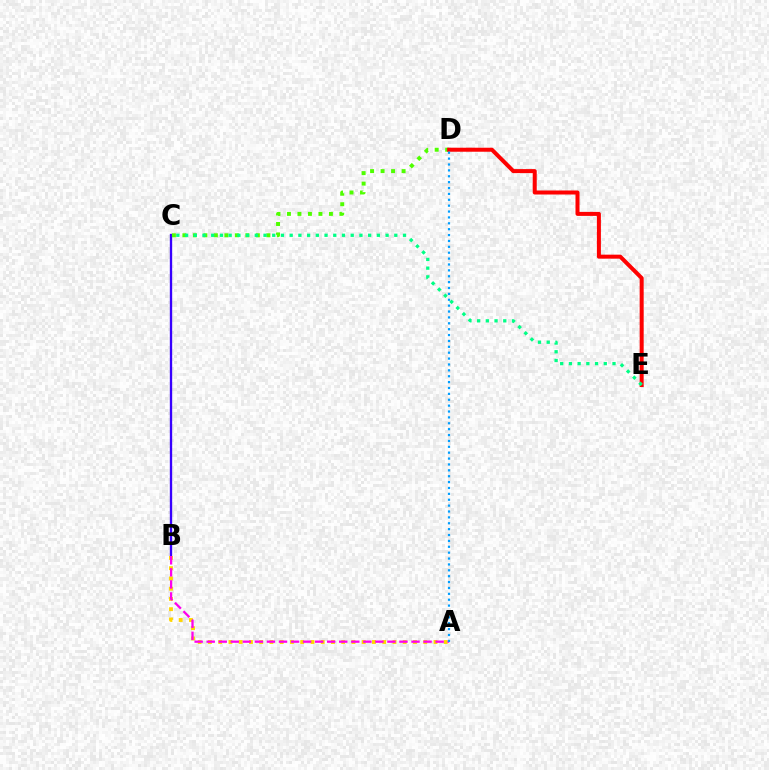{('B', 'C'): [{'color': '#3700ff', 'line_style': 'solid', 'thickness': 1.68}], ('A', 'B'): [{'color': '#ffd500', 'line_style': 'dotted', 'thickness': 2.79}, {'color': '#ff00ed', 'line_style': 'dashed', 'thickness': 1.64}], ('C', 'D'): [{'color': '#4fff00', 'line_style': 'dotted', 'thickness': 2.85}], ('D', 'E'): [{'color': '#ff0000', 'line_style': 'solid', 'thickness': 2.89}], ('C', 'E'): [{'color': '#00ff86', 'line_style': 'dotted', 'thickness': 2.37}], ('A', 'D'): [{'color': '#009eff', 'line_style': 'dotted', 'thickness': 1.6}]}